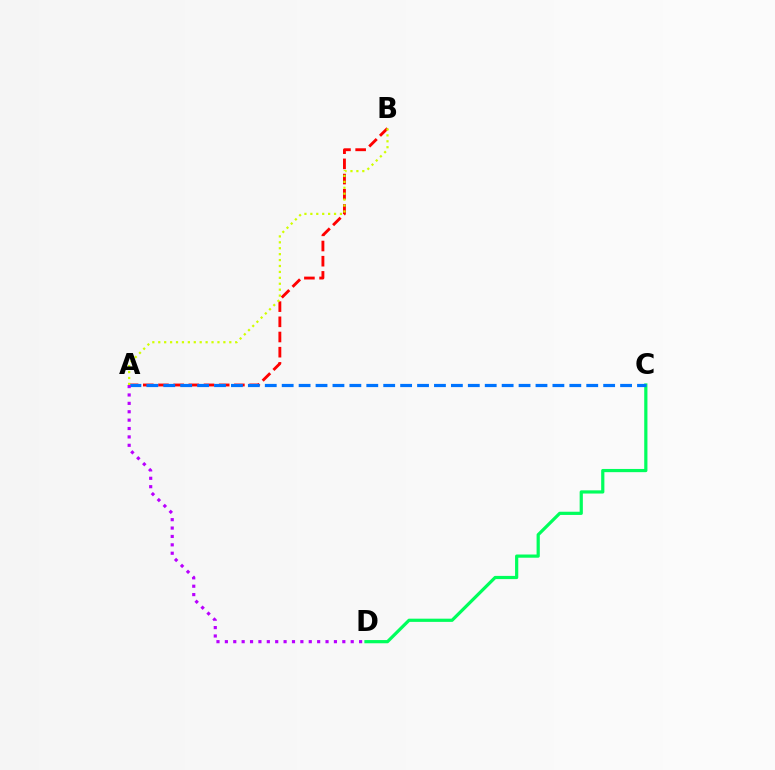{('C', 'D'): [{'color': '#00ff5c', 'line_style': 'solid', 'thickness': 2.31}], ('A', 'B'): [{'color': '#ff0000', 'line_style': 'dashed', 'thickness': 2.06}, {'color': '#d1ff00', 'line_style': 'dotted', 'thickness': 1.61}], ('A', 'C'): [{'color': '#0074ff', 'line_style': 'dashed', 'thickness': 2.3}], ('A', 'D'): [{'color': '#b900ff', 'line_style': 'dotted', 'thickness': 2.28}]}